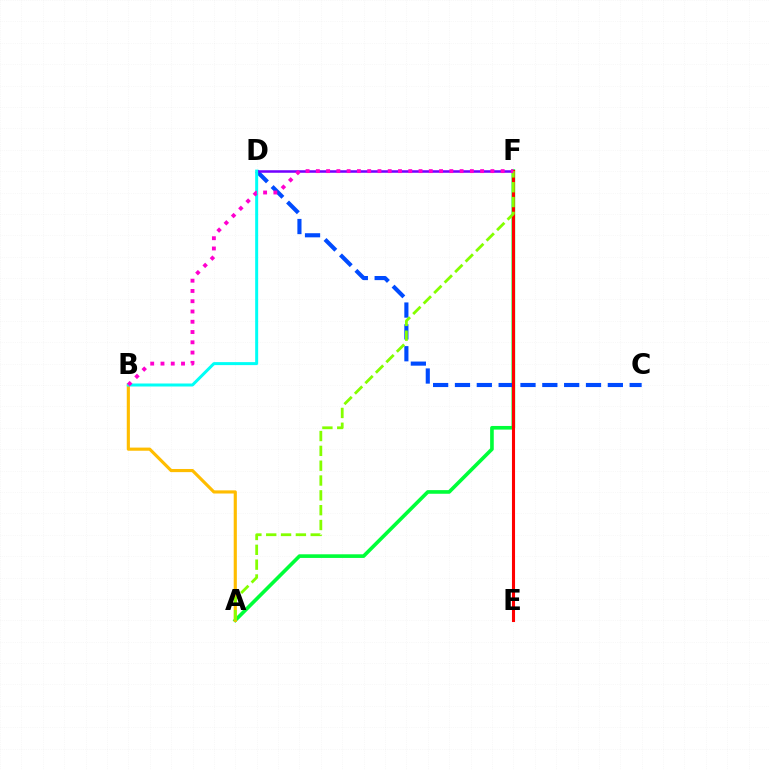{('A', 'F'): [{'color': '#00ff39', 'line_style': 'solid', 'thickness': 2.62}, {'color': '#84ff00', 'line_style': 'dashed', 'thickness': 2.01}], ('A', 'B'): [{'color': '#ffbd00', 'line_style': 'solid', 'thickness': 2.26}], ('C', 'D'): [{'color': '#004bff', 'line_style': 'dashed', 'thickness': 2.97}], ('D', 'F'): [{'color': '#7200ff', 'line_style': 'solid', 'thickness': 1.81}], ('B', 'D'): [{'color': '#00fff6', 'line_style': 'solid', 'thickness': 2.16}], ('E', 'F'): [{'color': '#ff0000', 'line_style': 'solid', 'thickness': 2.22}], ('B', 'F'): [{'color': '#ff00cf', 'line_style': 'dotted', 'thickness': 2.79}]}